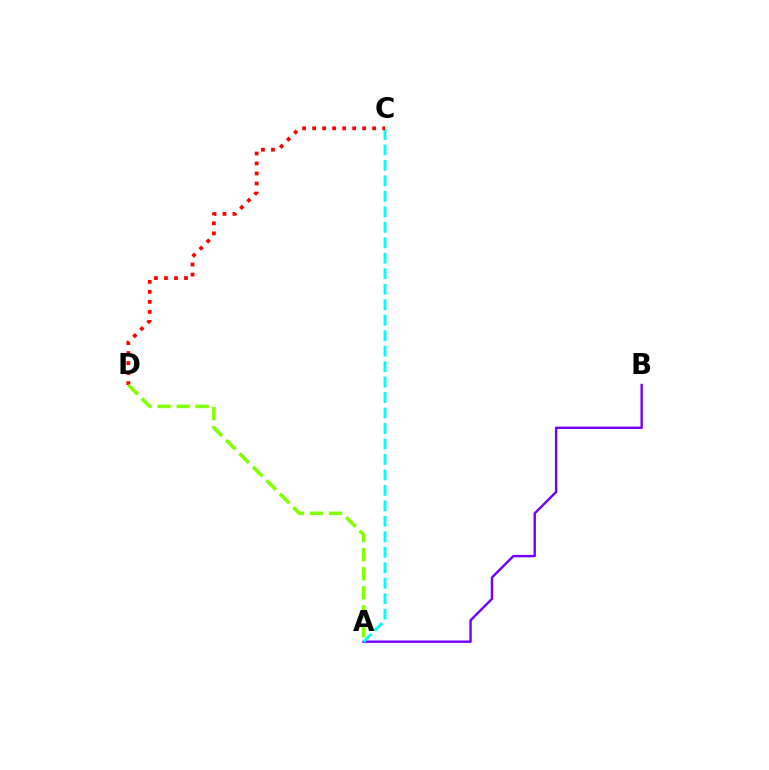{('A', 'B'): [{'color': '#7200ff', 'line_style': 'solid', 'thickness': 1.73}], ('A', 'C'): [{'color': '#00fff6', 'line_style': 'dashed', 'thickness': 2.1}], ('C', 'D'): [{'color': '#ff0000', 'line_style': 'dotted', 'thickness': 2.72}], ('A', 'D'): [{'color': '#84ff00', 'line_style': 'dashed', 'thickness': 2.58}]}